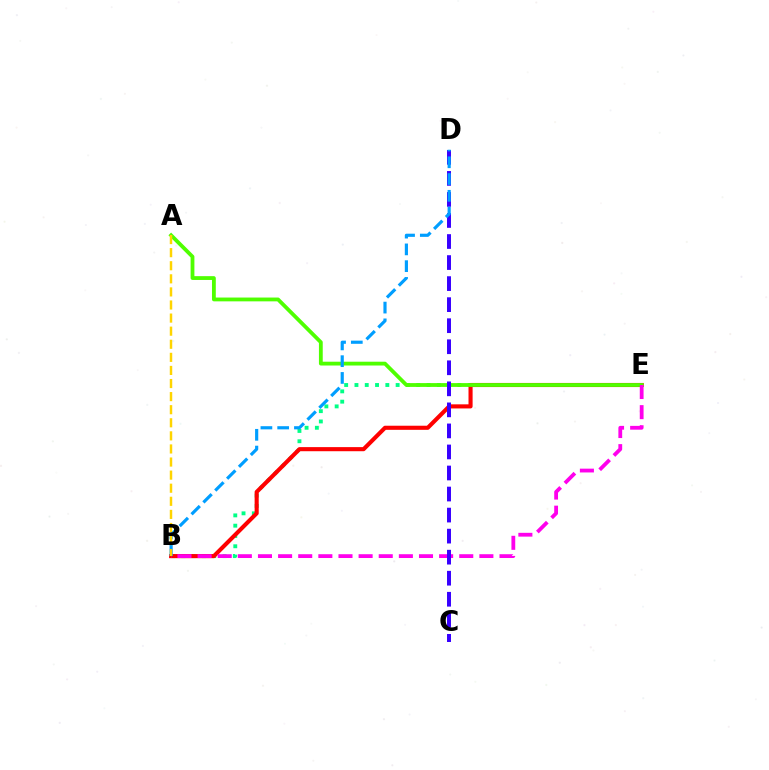{('B', 'E'): [{'color': '#00ff86', 'line_style': 'dotted', 'thickness': 2.8}, {'color': '#ff0000', 'line_style': 'solid', 'thickness': 2.95}, {'color': '#ff00ed', 'line_style': 'dashed', 'thickness': 2.73}], ('A', 'E'): [{'color': '#4fff00', 'line_style': 'solid', 'thickness': 2.74}], ('C', 'D'): [{'color': '#3700ff', 'line_style': 'dashed', 'thickness': 2.86}], ('B', 'D'): [{'color': '#009eff', 'line_style': 'dashed', 'thickness': 2.28}], ('A', 'B'): [{'color': '#ffd500', 'line_style': 'dashed', 'thickness': 1.78}]}